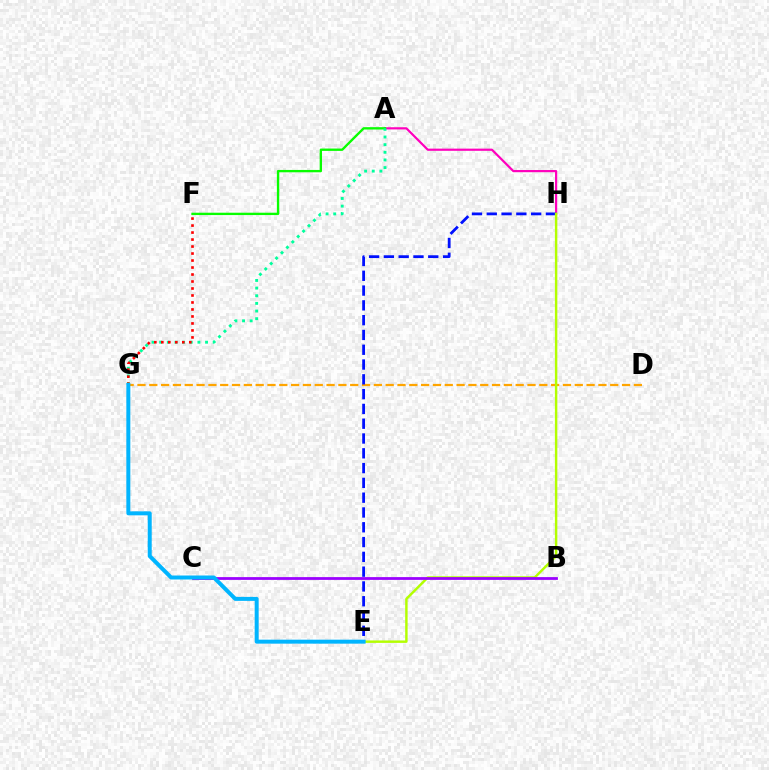{('A', 'H'): [{'color': '#ff00bd', 'line_style': 'solid', 'thickness': 1.57}], ('D', 'G'): [{'color': '#ffa500', 'line_style': 'dashed', 'thickness': 1.61}], ('A', 'F'): [{'color': '#08ff00', 'line_style': 'solid', 'thickness': 1.69}], ('E', 'H'): [{'color': '#0010ff', 'line_style': 'dashed', 'thickness': 2.01}, {'color': '#b3ff00', 'line_style': 'solid', 'thickness': 1.75}], ('A', 'G'): [{'color': '#00ff9d', 'line_style': 'dotted', 'thickness': 2.08}], ('F', 'G'): [{'color': '#ff0000', 'line_style': 'dotted', 'thickness': 1.9}], ('B', 'C'): [{'color': '#9b00ff', 'line_style': 'solid', 'thickness': 2.0}], ('E', 'G'): [{'color': '#00b5ff', 'line_style': 'solid', 'thickness': 2.87}]}